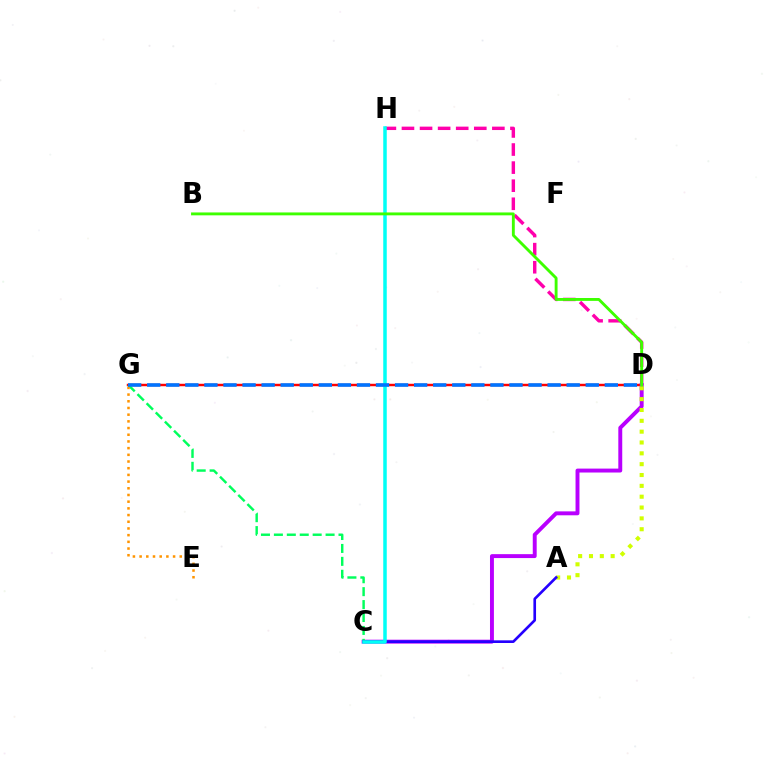{('D', 'G'): [{'color': '#ff0000', 'line_style': 'solid', 'thickness': 1.76}, {'color': '#0074ff', 'line_style': 'dashed', 'thickness': 2.59}], ('D', 'H'): [{'color': '#ff00ac', 'line_style': 'dashed', 'thickness': 2.46}], ('C', 'D'): [{'color': '#b900ff', 'line_style': 'solid', 'thickness': 2.82}], ('C', 'G'): [{'color': '#00ff5c', 'line_style': 'dashed', 'thickness': 1.76}], ('A', 'D'): [{'color': '#d1ff00', 'line_style': 'dotted', 'thickness': 2.95}], ('A', 'C'): [{'color': '#2500ff', 'line_style': 'solid', 'thickness': 1.91}], ('E', 'G'): [{'color': '#ff9400', 'line_style': 'dotted', 'thickness': 1.82}], ('C', 'H'): [{'color': '#00fff6', 'line_style': 'solid', 'thickness': 2.52}], ('B', 'D'): [{'color': '#3dff00', 'line_style': 'solid', 'thickness': 2.07}]}